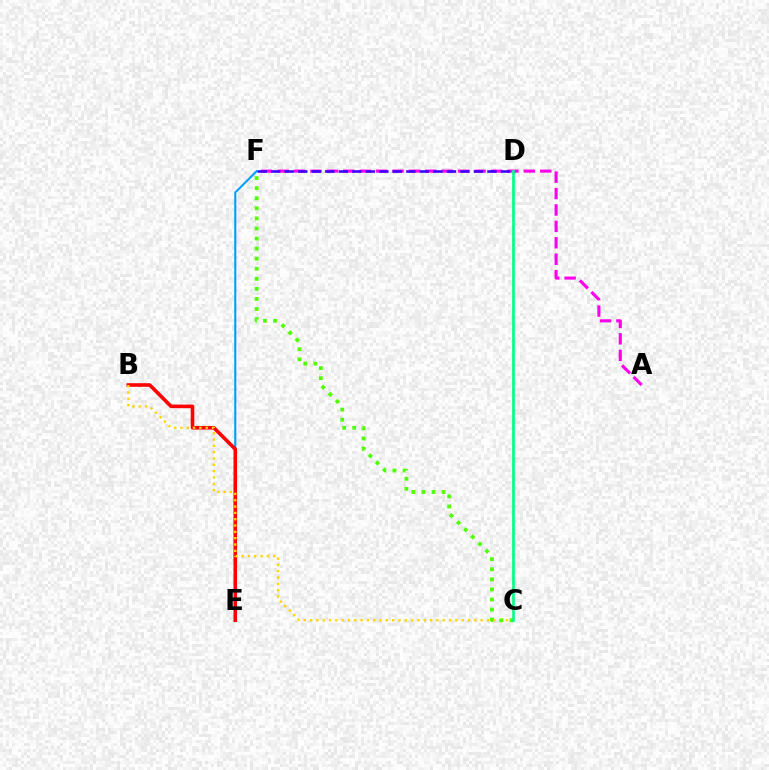{('E', 'F'): [{'color': '#009eff', 'line_style': 'solid', 'thickness': 1.51}], ('A', 'F'): [{'color': '#ff00ed', 'line_style': 'dashed', 'thickness': 2.23}], ('B', 'E'): [{'color': '#ff0000', 'line_style': 'solid', 'thickness': 2.58}], ('D', 'F'): [{'color': '#3700ff', 'line_style': 'dashed', 'thickness': 1.84}], ('B', 'C'): [{'color': '#ffd500', 'line_style': 'dotted', 'thickness': 1.72}], ('C', 'F'): [{'color': '#4fff00', 'line_style': 'dotted', 'thickness': 2.74}], ('C', 'D'): [{'color': '#00ff86', 'line_style': 'solid', 'thickness': 1.91}]}